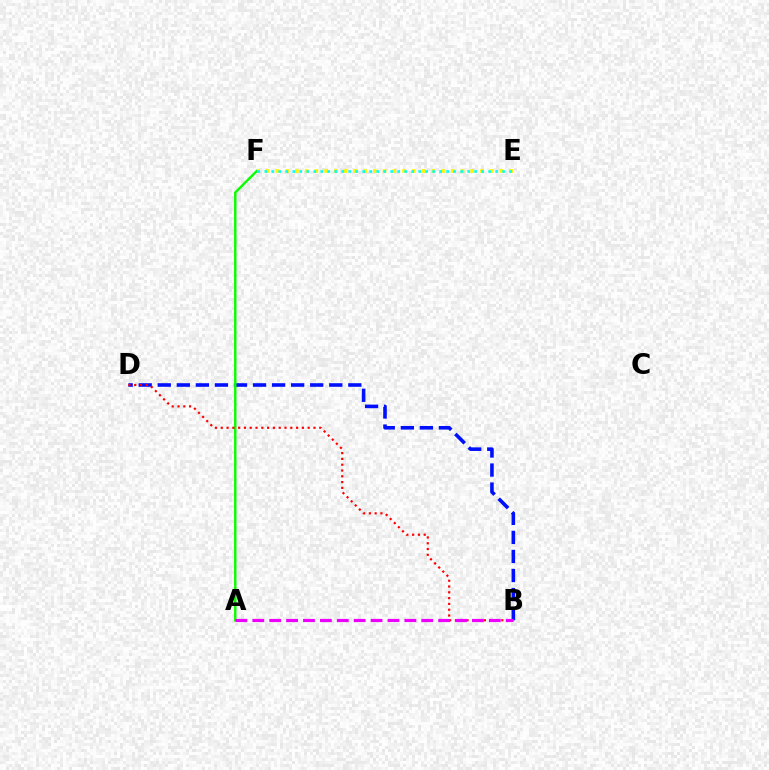{('B', 'D'): [{'color': '#0010ff', 'line_style': 'dashed', 'thickness': 2.59}, {'color': '#ff0000', 'line_style': 'dotted', 'thickness': 1.57}], ('A', 'F'): [{'color': '#08ff00', 'line_style': 'solid', 'thickness': 1.75}], ('E', 'F'): [{'color': '#fcf500', 'line_style': 'dotted', 'thickness': 2.65}, {'color': '#00fff6', 'line_style': 'dotted', 'thickness': 1.9}], ('A', 'B'): [{'color': '#ee00ff', 'line_style': 'dashed', 'thickness': 2.3}]}